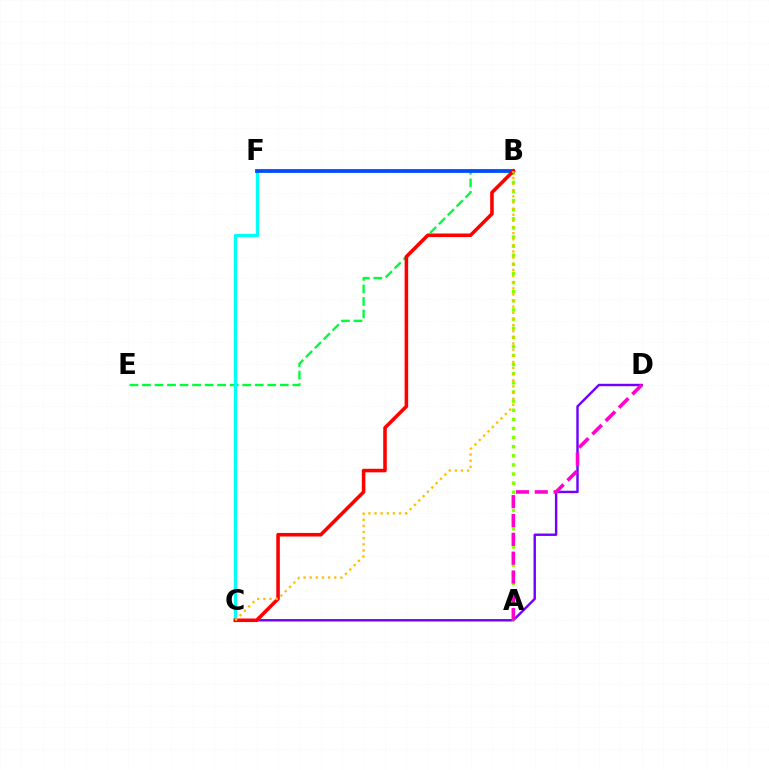{('C', 'D'): [{'color': '#7200ff', 'line_style': 'solid', 'thickness': 1.74}], ('A', 'B'): [{'color': '#84ff00', 'line_style': 'dotted', 'thickness': 2.48}], ('B', 'E'): [{'color': '#00ff39', 'line_style': 'dashed', 'thickness': 1.7}], ('C', 'F'): [{'color': '#00fff6', 'line_style': 'solid', 'thickness': 2.39}], ('B', 'F'): [{'color': '#004bff', 'line_style': 'solid', 'thickness': 2.72}], ('B', 'C'): [{'color': '#ff0000', 'line_style': 'solid', 'thickness': 2.57}, {'color': '#ffbd00', 'line_style': 'dotted', 'thickness': 1.67}], ('A', 'D'): [{'color': '#ff00cf', 'line_style': 'dashed', 'thickness': 2.56}]}